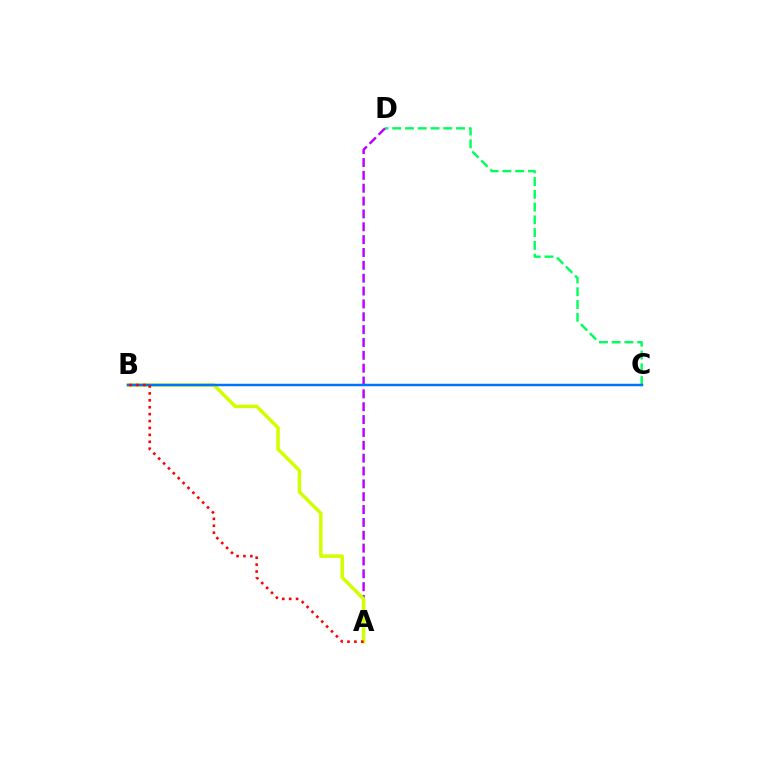{('C', 'D'): [{'color': '#00ff5c', 'line_style': 'dashed', 'thickness': 1.73}], ('A', 'D'): [{'color': '#b900ff', 'line_style': 'dashed', 'thickness': 1.75}], ('A', 'B'): [{'color': '#d1ff00', 'line_style': 'solid', 'thickness': 2.51}, {'color': '#ff0000', 'line_style': 'dotted', 'thickness': 1.88}], ('B', 'C'): [{'color': '#0074ff', 'line_style': 'solid', 'thickness': 1.79}]}